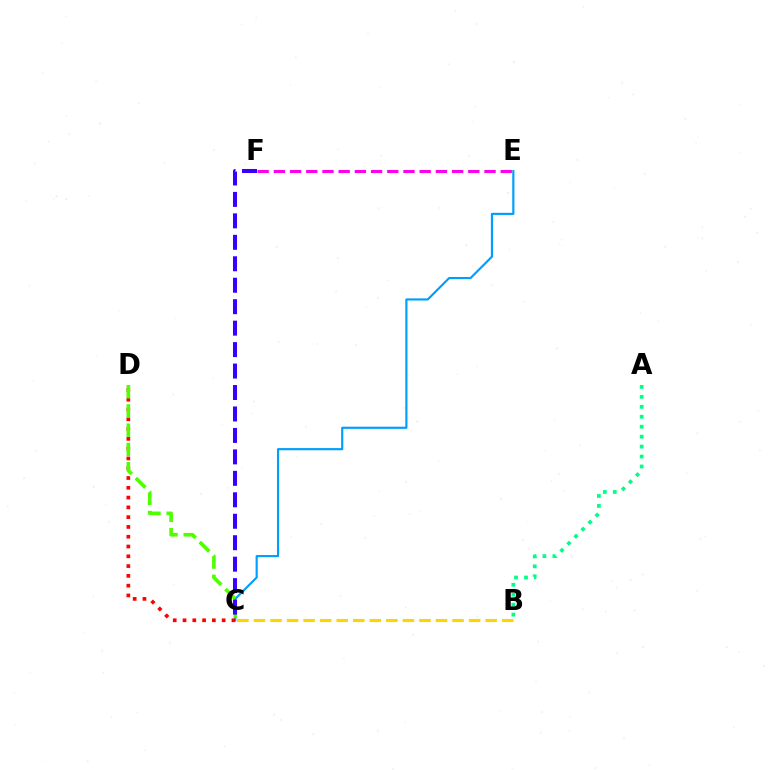{('C', 'E'): [{'color': '#009eff', 'line_style': 'solid', 'thickness': 1.56}], ('C', 'D'): [{'color': '#ff0000', 'line_style': 'dotted', 'thickness': 2.66}, {'color': '#4fff00', 'line_style': 'dashed', 'thickness': 2.61}], ('E', 'F'): [{'color': '#ff00ed', 'line_style': 'dashed', 'thickness': 2.2}], ('A', 'B'): [{'color': '#00ff86', 'line_style': 'dotted', 'thickness': 2.7}], ('C', 'F'): [{'color': '#3700ff', 'line_style': 'dashed', 'thickness': 2.91}], ('B', 'C'): [{'color': '#ffd500', 'line_style': 'dashed', 'thickness': 2.25}]}